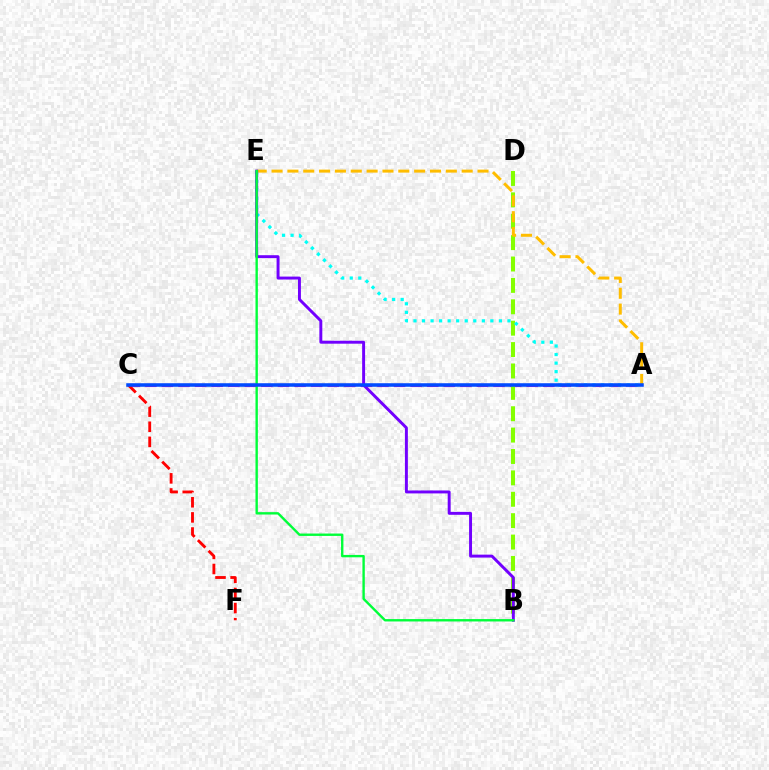{('A', 'C'): [{'color': '#ff00cf', 'line_style': 'dashed', 'thickness': 2.25}, {'color': '#004bff', 'line_style': 'solid', 'thickness': 2.55}], ('B', 'D'): [{'color': '#84ff00', 'line_style': 'dashed', 'thickness': 2.91}], ('A', 'E'): [{'color': '#00fff6', 'line_style': 'dotted', 'thickness': 2.32}, {'color': '#ffbd00', 'line_style': 'dashed', 'thickness': 2.15}], ('C', 'F'): [{'color': '#ff0000', 'line_style': 'dashed', 'thickness': 2.05}], ('B', 'E'): [{'color': '#7200ff', 'line_style': 'solid', 'thickness': 2.12}, {'color': '#00ff39', 'line_style': 'solid', 'thickness': 1.72}]}